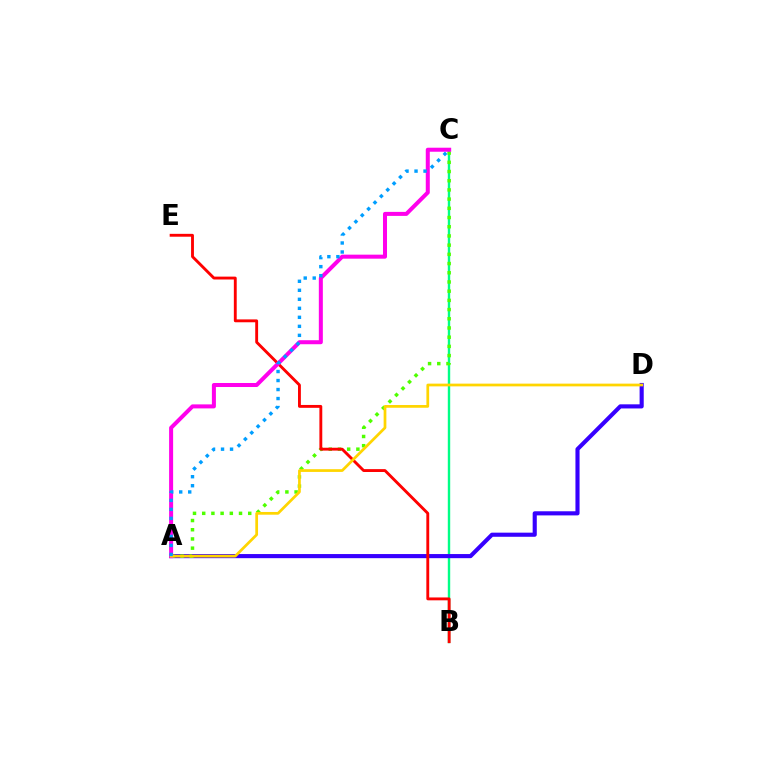{('B', 'C'): [{'color': '#00ff86', 'line_style': 'solid', 'thickness': 1.73}], ('A', 'D'): [{'color': '#3700ff', 'line_style': 'solid', 'thickness': 2.97}, {'color': '#ffd500', 'line_style': 'solid', 'thickness': 1.97}], ('A', 'C'): [{'color': '#4fff00', 'line_style': 'dotted', 'thickness': 2.5}, {'color': '#ff00ed', 'line_style': 'solid', 'thickness': 2.89}, {'color': '#009eff', 'line_style': 'dotted', 'thickness': 2.45}], ('B', 'E'): [{'color': '#ff0000', 'line_style': 'solid', 'thickness': 2.07}]}